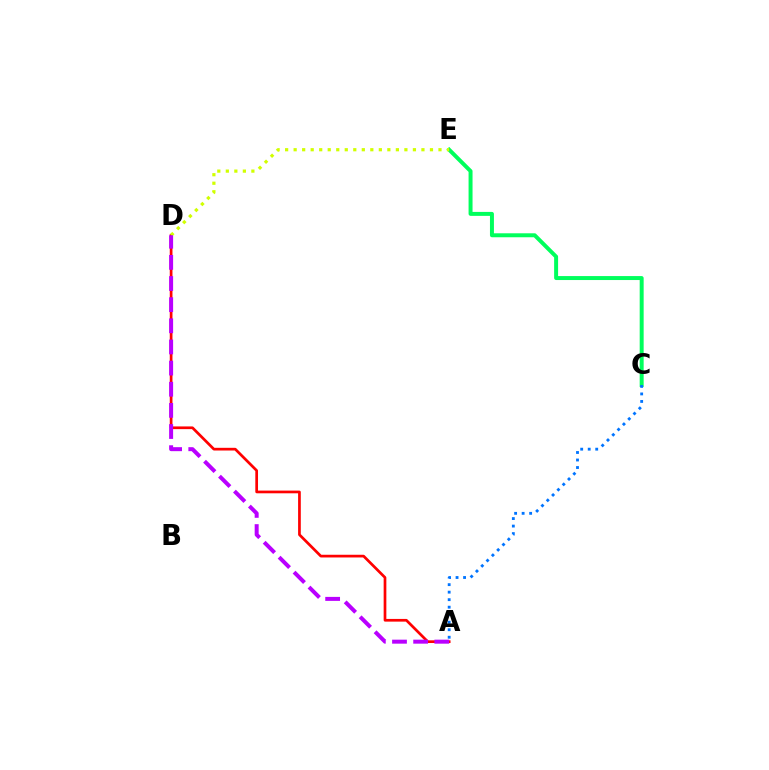{('C', 'E'): [{'color': '#00ff5c', 'line_style': 'solid', 'thickness': 2.86}], ('A', 'D'): [{'color': '#ff0000', 'line_style': 'solid', 'thickness': 1.95}, {'color': '#b900ff', 'line_style': 'dashed', 'thickness': 2.87}], ('D', 'E'): [{'color': '#d1ff00', 'line_style': 'dotted', 'thickness': 2.31}], ('A', 'C'): [{'color': '#0074ff', 'line_style': 'dotted', 'thickness': 2.04}]}